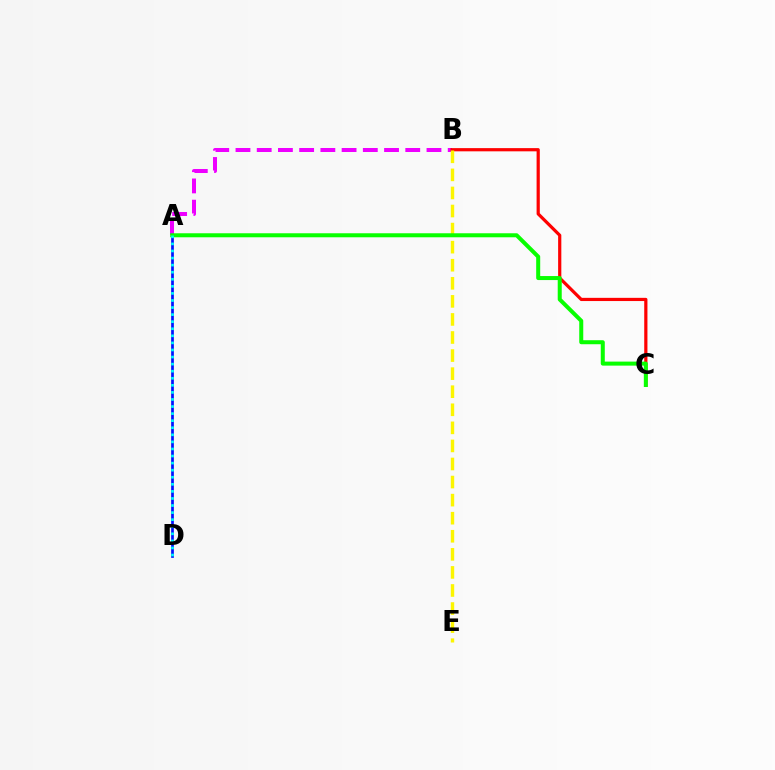{('A', 'B'): [{'color': '#ee00ff', 'line_style': 'dashed', 'thickness': 2.88}], ('B', 'C'): [{'color': '#ff0000', 'line_style': 'solid', 'thickness': 2.31}], ('A', 'D'): [{'color': '#0010ff', 'line_style': 'solid', 'thickness': 1.94}, {'color': '#00fff6', 'line_style': 'dotted', 'thickness': 1.92}], ('B', 'E'): [{'color': '#fcf500', 'line_style': 'dashed', 'thickness': 2.45}], ('A', 'C'): [{'color': '#08ff00', 'line_style': 'solid', 'thickness': 2.89}]}